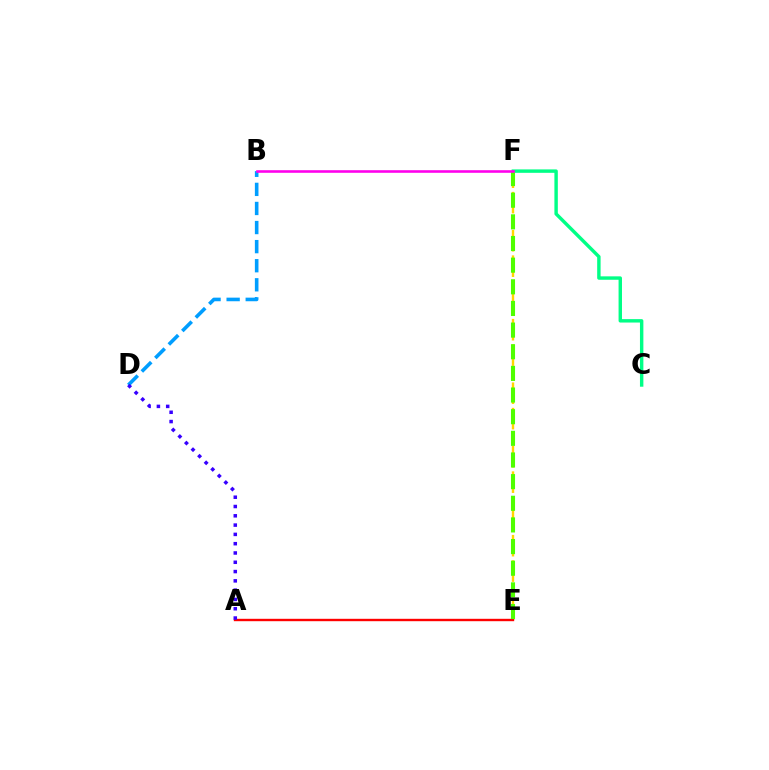{('C', 'F'): [{'color': '#00ff86', 'line_style': 'solid', 'thickness': 2.46}], ('B', 'D'): [{'color': '#009eff', 'line_style': 'dashed', 'thickness': 2.59}], ('E', 'F'): [{'color': '#ffd500', 'line_style': 'dashed', 'thickness': 1.73}, {'color': '#4fff00', 'line_style': 'dashed', 'thickness': 2.94}], ('A', 'E'): [{'color': '#ff0000', 'line_style': 'solid', 'thickness': 1.72}], ('A', 'D'): [{'color': '#3700ff', 'line_style': 'dotted', 'thickness': 2.53}], ('B', 'F'): [{'color': '#ff00ed', 'line_style': 'solid', 'thickness': 1.87}]}